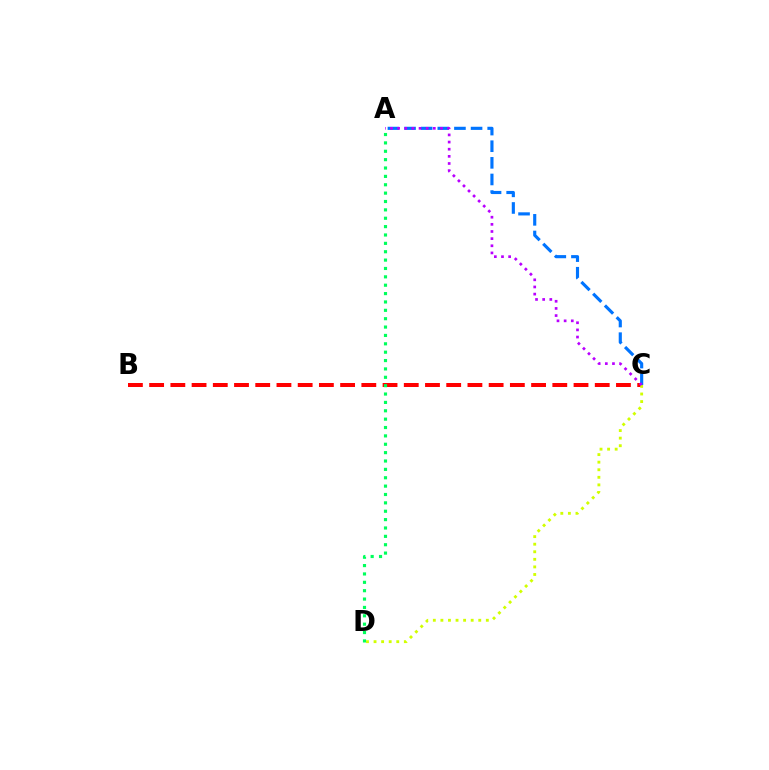{('B', 'C'): [{'color': '#ff0000', 'line_style': 'dashed', 'thickness': 2.88}], ('C', 'D'): [{'color': '#d1ff00', 'line_style': 'dotted', 'thickness': 2.06}], ('A', 'C'): [{'color': '#0074ff', 'line_style': 'dashed', 'thickness': 2.26}, {'color': '#b900ff', 'line_style': 'dotted', 'thickness': 1.94}], ('A', 'D'): [{'color': '#00ff5c', 'line_style': 'dotted', 'thickness': 2.27}]}